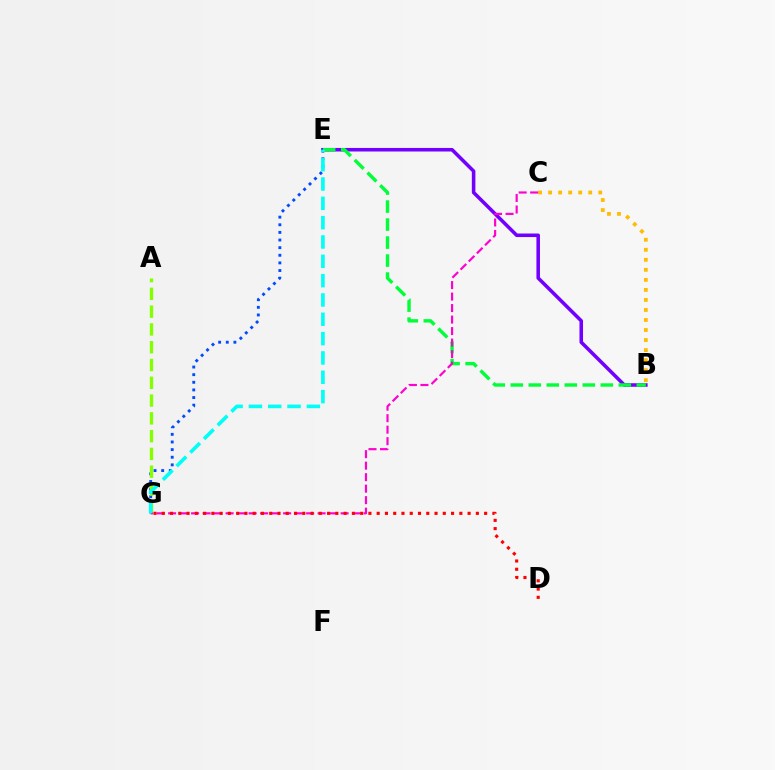{('E', 'G'): [{'color': '#004bff', 'line_style': 'dotted', 'thickness': 2.07}, {'color': '#00fff6', 'line_style': 'dashed', 'thickness': 2.63}], ('B', 'E'): [{'color': '#7200ff', 'line_style': 'solid', 'thickness': 2.55}, {'color': '#00ff39', 'line_style': 'dashed', 'thickness': 2.45}], ('B', 'C'): [{'color': '#ffbd00', 'line_style': 'dotted', 'thickness': 2.73}], ('A', 'G'): [{'color': '#84ff00', 'line_style': 'dashed', 'thickness': 2.42}], ('C', 'G'): [{'color': '#ff00cf', 'line_style': 'dashed', 'thickness': 1.56}], ('D', 'G'): [{'color': '#ff0000', 'line_style': 'dotted', 'thickness': 2.25}]}